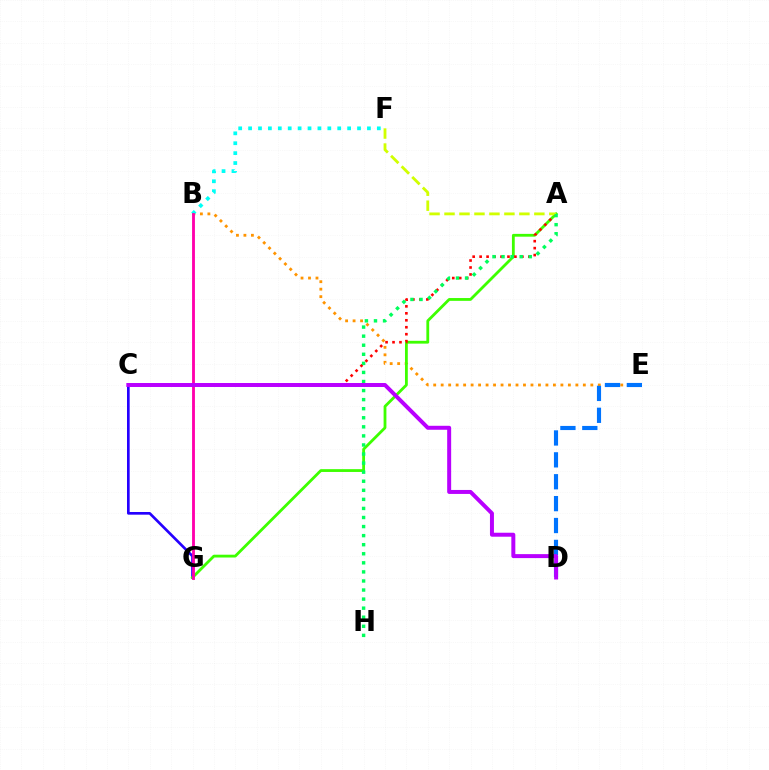{('C', 'G'): [{'color': '#2500ff', 'line_style': 'solid', 'thickness': 1.93}], ('B', 'E'): [{'color': '#ff9400', 'line_style': 'dotted', 'thickness': 2.03}], ('A', 'G'): [{'color': '#3dff00', 'line_style': 'solid', 'thickness': 2.02}], ('B', 'F'): [{'color': '#00fff6', 'line_style': 'dotted', 'thickness': 2.69}], ('A', 'C'): [{'color': '#ff0000', 'line_style': 'dotted', 'thickness': 1.89}], ('B', 'G'): [{'color': '#ff00ac', 'line_style': 'solid', 'thickness': 2.05}], ('A', 'F'): [{'color': '#d1ff00', 'line_style': 'dashed', 'thickness': 2.03}], ('D', 'E'): [{'color': '#0074ff', 'line_style': 'dashed', 'thickness': 2.97}], ('A', 'H'): [{'color': '#00ff5c', 'line_style': 'dotted', 'thickness': 2.46}], ('C', 'D'): [{'color': '#b900ff', 'line_style': 'solid', 'thickness': 2.86}]}